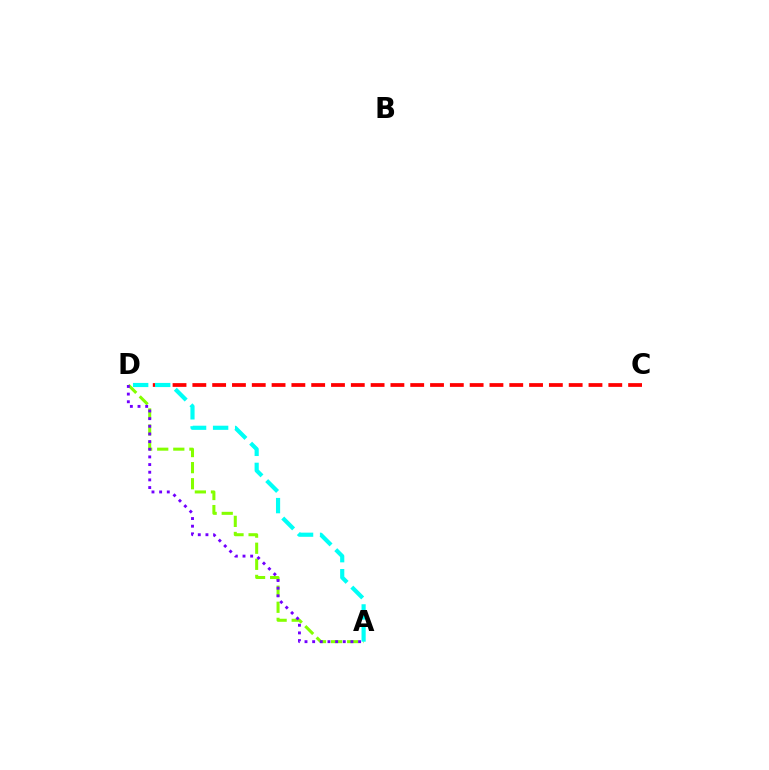{('A', 'D'): [{'color': '#84ff00', 'line_style': 'dashed', 'thickness': 2.18}, {'color': '#7200ff', 'line_style': 'dotted', 'thickness': 2.08}, {'color': '#00fff6', 'line_style': 'dashed', 'thickness': 2.99}], ('C', 'D'): [{'color': '#ff0000', 'line_style': 'dashed', 'thickness': 2.69}]}